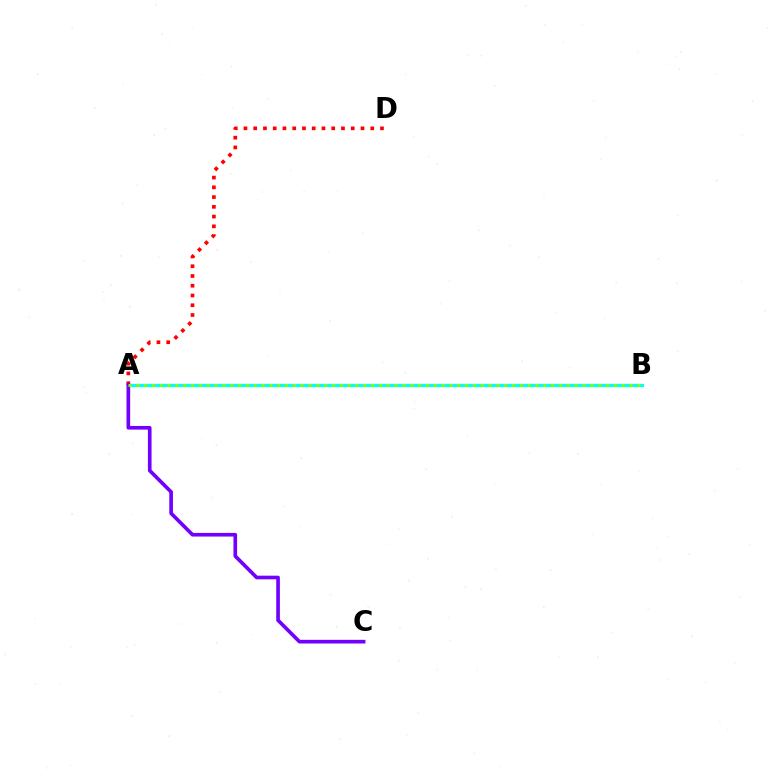{('A', 'B'): [{'color': '#00fff6', 'line_style': 'solid', 'thickness': 2.38}, {'color': '#84ff00', 'line_style': 'dotted', 'thickness': 2.13}], ('A', 'D'): [{'color': '#ff0000', 'line_style': 'dotted', 'thickness': 2.65}], ('A', 'C'): [{'color': '#7200ff', 'line_style': 'solid', 'thickness': 2.63}]}